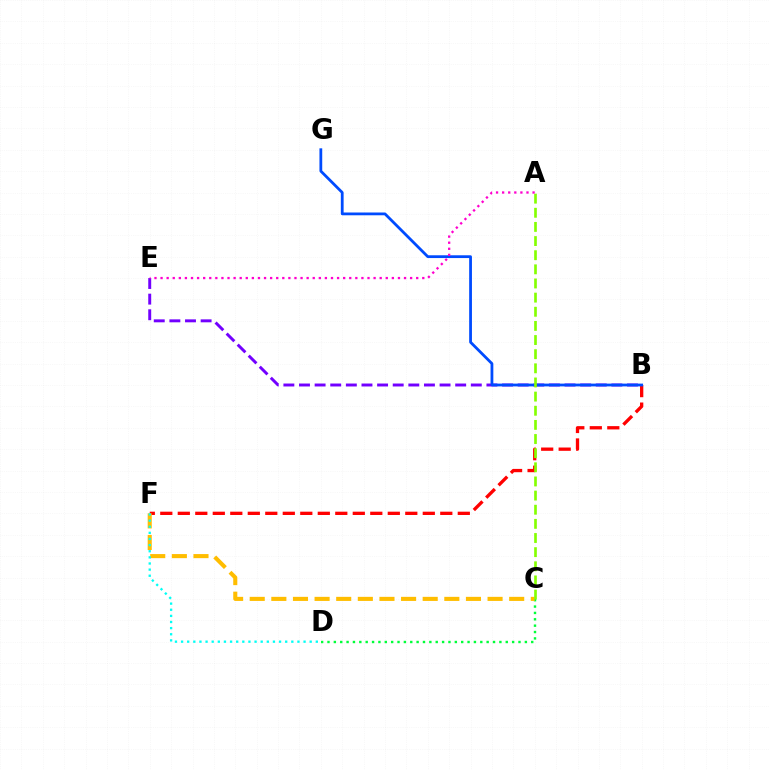{('B', 'E'): [{'color': '#7200ff', 'line_style': 'dashed', 'thickness': 2.12}], ('B', 'F'): [{'color': '#ff0000', 'line_style': 'dashed', 'thickness': 2.38}], ('C', 'D'): [{'color': '#00ff39', 'line_style': 'dotted', 'thickness': 1.73}], ('C', 'F'): [{'color': '#ffbd00', 'line_style': 'dashed', 'thickness': 2.94}], ('B', 'G'): [{'color': '#004bff', 'line_style': 'solid', 'thickness': 2.01}], ('A', 'C'): [{'color': '#84ff00', 'line_style': 'dashed', 'thickness': 1.92}], ('A', 'E'): [{'color': '#ff00cf', 'line_style': 'dotted', 'thickness': 1.65}], ('D', 'F'): [{'color': '#00fff6', 'line_style': 'dotted', 'thickness': 1.66}]}